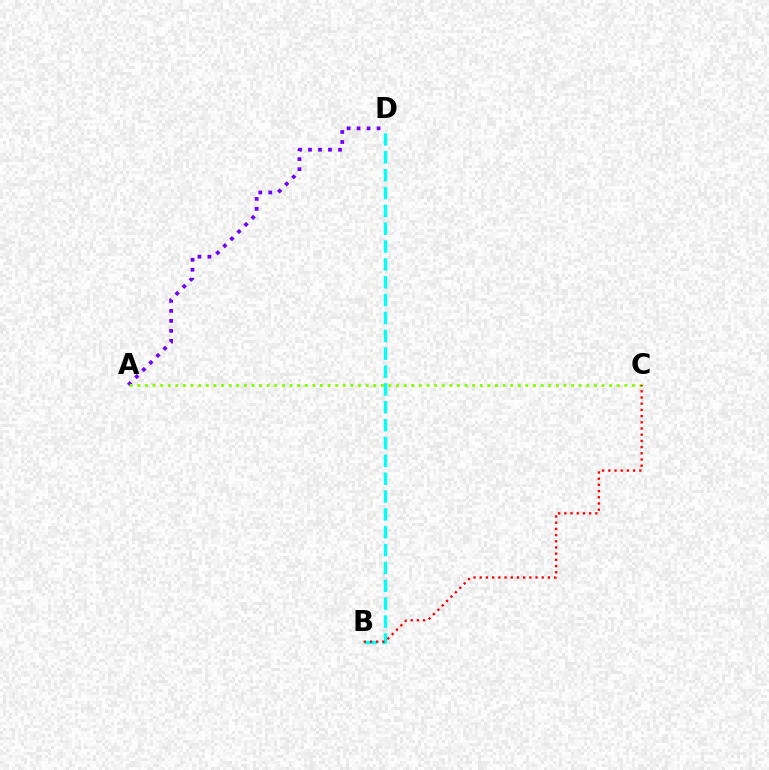{('B', 'D'): [{'color': '#00fff6', 'line_style': 'dashed', 'thickness': 2.43}], ('A', 'D'): [{'color': '#7200ff', 'line_style': 'dotted', 'thickness': 2.72}], ('A', 'C'): [{'color': '#84ff00', 'line_style': 'dotted', 'thickness': 2.07}], ('B', 'C'): [{'color': '#ff0000', 'line_style': 'dotted', 'thickness': 1.68}]}